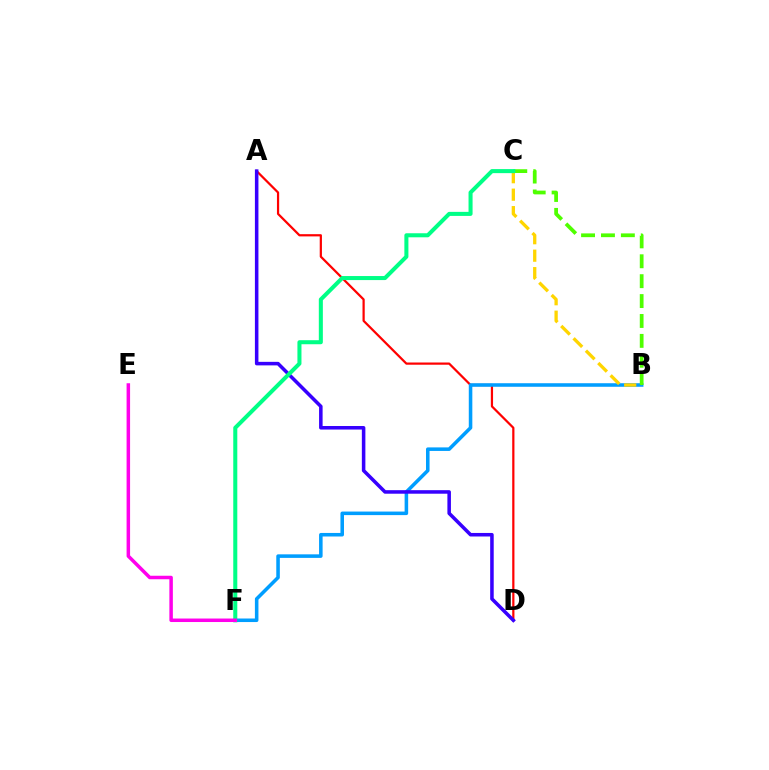{('A', 'D'): [{'color': '#ff0000', 'line_style': 'solid', 'thickness': 1.6}, {'color': '#3700ff', 'line_style': 'solid', 'thickness': 2.55}], ('B', 'F'): [{'color': '#009eff', 'line_style': 'solid', 'thickness': 2.55}], ('B', 'C'): [{'color': '#4fff00', 'line_style': 'dashed', 'thickness': 2.7}, {'color': '#ffd500', 'line_style': 'dashed', 'thickness': 2.37}], ('C', 'F'): [{'color': '#00ff86', 'line_style': 'solid', 'thickness': 2.91}], ('E', 'F'): [{'color': '#ff00ed', 'line_style': 'solid', 'thickness': 2.52}]}